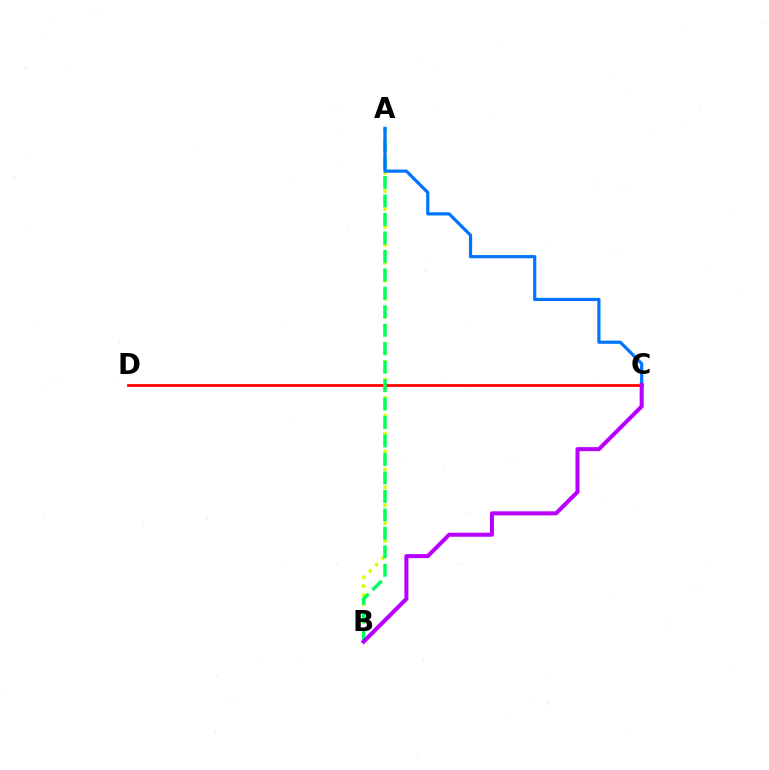{('A', 'B'): [{'color': '#d1ff00', 'line_style': 'dotted', 'thickness': 2.44}, {'color': '#00ff5c', 'line_style': 'dashed', 'thickness': 2.51}], ('C', 'D'): [{'color': '#ff0000', 'line_style': 'solid', 'thickness': 1.97}], ('A', 'C'): [{'color': '#0074ff', 'line_style': 'solid', 'thickness': 2.3}], ('B', 'C'): [{'color': '#b900ff', 'line_style': 'solid', 'thickness': 2.91}]}